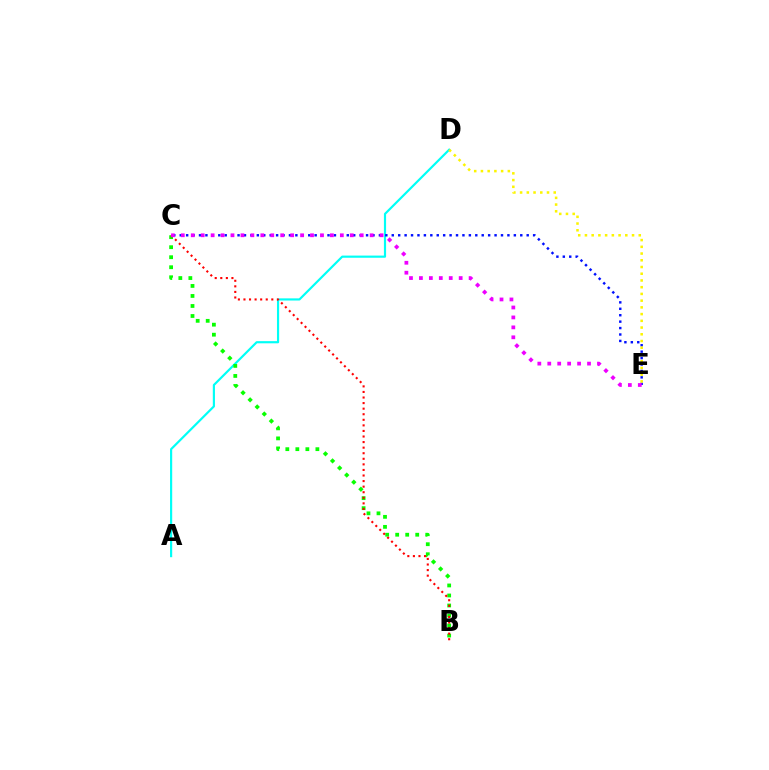{('A', 'D'): [{'color': '#00fff6', 'line_style': 'solid', 'thickness': 1.56}], ('B', 'C'): [{'color': '#08ff00', 'line_style': 'dotted', 'thickness': 2.72}, {'color': '#ff0000', 'line_style': 'dotted', 'thickness': 1.51}], ('C', 'E'): [{'color': '#0010ff', 'line_style': 'dotted', 'thickness': 1.75}, {'color': '#ee00ff', 'line_style': 'dotted', 'thickness': 2.7}], ('D', 'E'): [{'color': '#fcf500', 'line_style': 'dotted', 'thickness': 1.83}]}